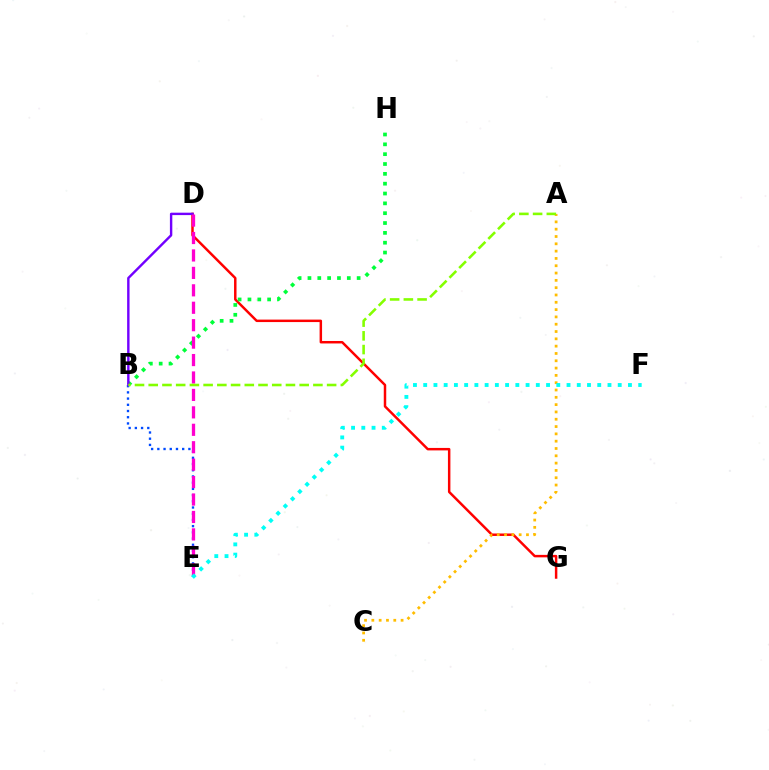{('D', 'G'): [{'color': '#ff0000', 'line_style': 'solid', 'thickness': 1.78}], ('B', 'E'): [{'color': '#004bff', 'line_style': 'dotted', 'thickness': 1.69}], ('B', 'H'): [{'color': '#00ff39', 'line_style': 'dotted', 'thickness': 2.67}], ('A', 'C'): [{'color': '#ffbd00', 'line_style': 'dotted', 'thickness': 1.99}], ('B', 'D'): [{'color': '#7200ff', 'line_style': 'solid', 'thickness': 1.74}], ('D', 'E'): [{'color': '#ff00cf', 'line_style': 'dashed', 'thickness': 2.37}], ('A', 'B'): [{'color': '#84ff00', 'line_style': 'dashed', 'thickness': 1.86}], ('E', 'F'): [{'color': '#00fff6', 'line_style': 'dotted', 'thickness': 2.78}]}